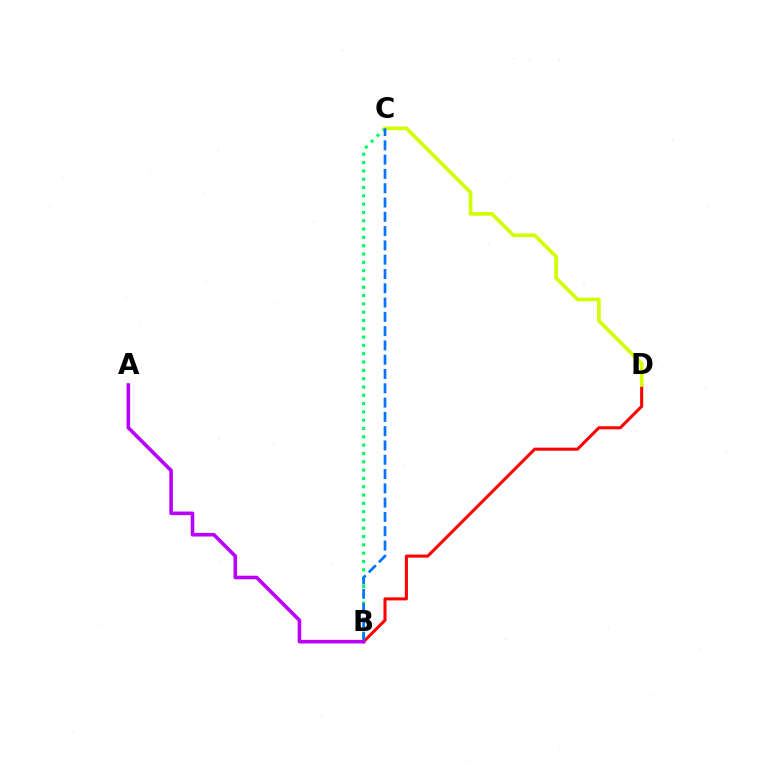{('B', 'D'): [{'color': '#ff0000', 'line_style': 'solid', 'thickness': 2.2}], ('B', 'C'): [{'color': '#00ff5c', 'line_style': 'dotted', 'thickness': 2.26}, {'color': '#0074ff', 'line_style': 'dashed', 'thickness': 1.94}], ('C', 'D'): [{'color': '#d1ff00', 'line_style': 'solid', 'thickness': 2.63}], ('A', 'B'): [{'color': '#b900ff', 'line_style': 'solid', 'thickness': 2.59}]}